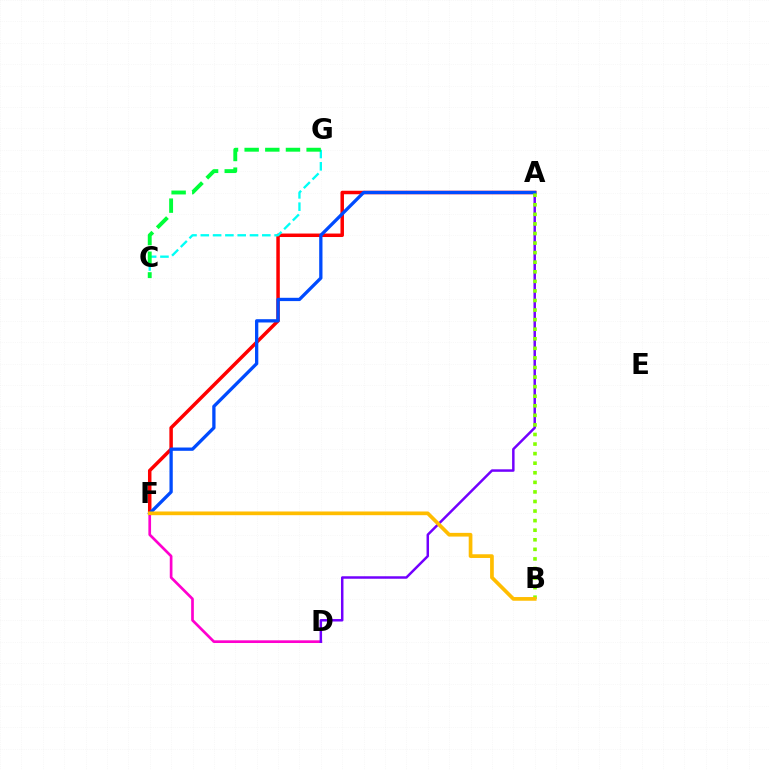{('A', 'F'): [{'color': '#ff0000', 'line_style': 'solid', 'thickness': 2.51}, {'color': '#004bff', 'line_style': 'solid', 'thickness': 2.37}], ('D', 'F'): [{'color': '#ff00cf', 'line_style': 'solid', 'thickness': 1.94}], ('A', 'D'): [{'color': '#7200ff', 'line_style': 'solid', 'thickness': 1.78}], ('C', 'G'): [{'color': '#00fff6', 'line_style': 'dashed', 'thickness': 1.67}, {'color': '#00ff39', 'line_style': 'dashed', 'thickness': 2.81}], ('A', 'B'): [{'color': '#84ff00', 'line_style': 'dotted', 'thickness': 2.6}], ('B', 'F'): [{'color': '#ffbd00', 'line_style': 'solid', 'thickness': 2.66}]}